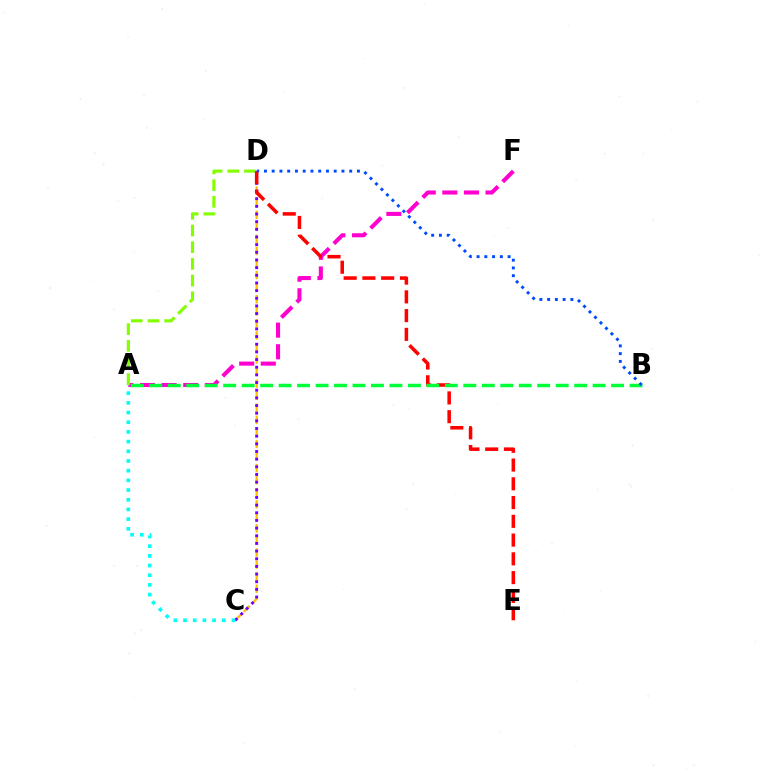{('C', 'D'): [{'color': '#ffbd00', 'line_style': 'dashed', 'thickness': 1.64}, {'color': '#7200ff', 'line_style': 'dotted', 'thickness': 2.08}], ('A', 'F'): [{'color': '#ff00cf', 'line_style': 'dashed', 'thickness': 2.94}], ('A', 'D'): [{'color': '#84ff00', 'line_style': 'dashed', 'thickness': 2.27}], ('A', 'C'): [{'color': '#00fff6', 'line_style': 'dotted', 'thickness': 2.63}], ('D', 'E'): [{'color': '#ff0000', 'line_style': 'dashed', 'thickness': 2.55}], ('A', 'B'): [{'color': '#00ff39', 'line_style': 'dashed', 'thickness': 2.51}], ('B', 'D'): [{'color': '#004bff', 'line_style': 'dotted', 'thickness': 2.11}]}